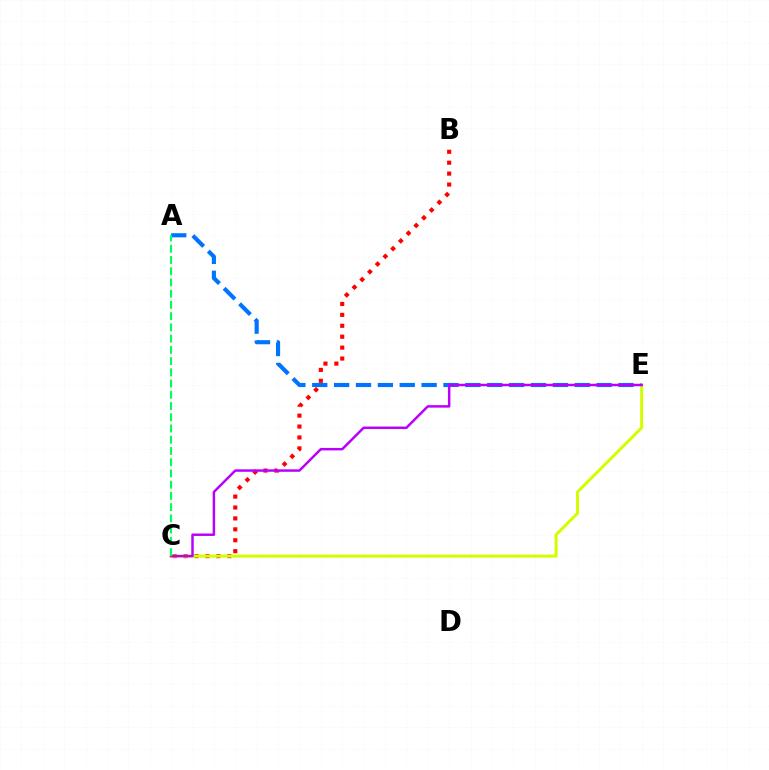{('B', 'C'): [{'color': '#ff0000', 'line_style': 'dotted', 'thickness': 2.97}], ('A', 'E'): [{'color': '#0074ff', 'line_style': 'dashed', 'thickness': 2.97}], ('C', 'E'): [{'color': '#d1ff00', 'line_style': 'solid', 'thickness': 2.16}, {'color': '#b900ff', 'line_style': 'solid', 'thickness': 1.78}], ('A', 'C'): [{'color': '#00ff5c', 'line_style': 'dashed', 'thickness': 1.53}]}